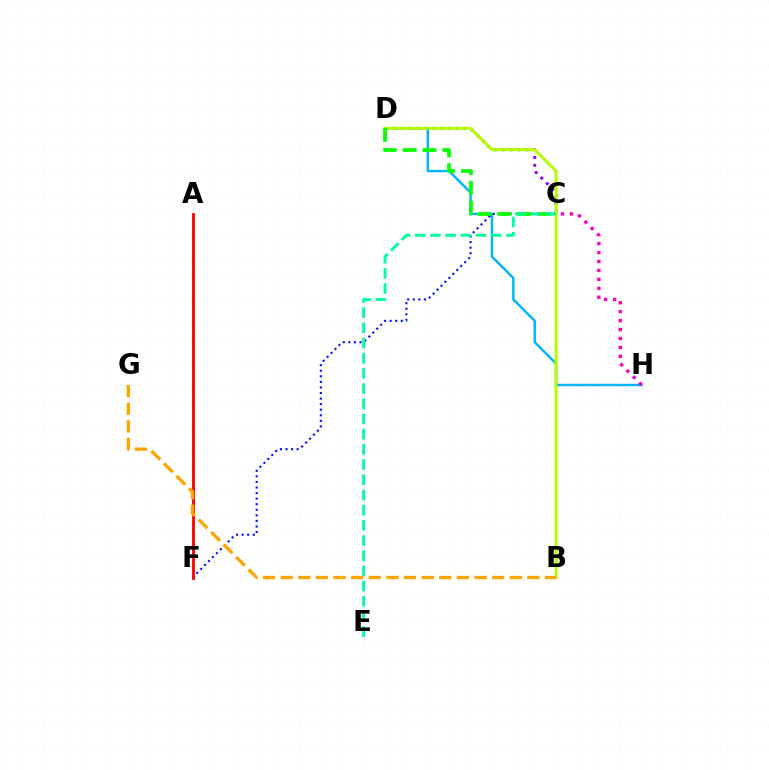{('D', 'H'): [{'color': '#00b5ff', 'line_style': 'solid', 'thickness': 1.74}], ('C', 'D'): [{'color': '#9b00ff', 'line_style': 'dotted', 'thickness': 2.13}, {'color': '#08ff00', 'line_style': 'dashed', 'thickness': 2.7}], ('C', 'F'): [{'color': '#0010ff', 'line_style': 'dotted', 'thickness': 1.51}], ('C', 'H'): [{'color': '#ff00bd', 'line_style': 'dotted', 'thickness': 2.43}], ('A', 'F'): [{'color': '#ff0000', 'line_style': 'solid', 'thickness': 2.05}], ('B', 'D'): [{'color': '#b3ff00', 'line_style': 'solid', 'thickness': 2.15}], ('C', 'E'): [{'color': '#00ff9d', 'line_style': 'dashed', 'thickness': 2.06}], ('B', 'G'): [{'color': '#ffa500', 'line_style': 'dashed', 'thickness': 2.39}]}